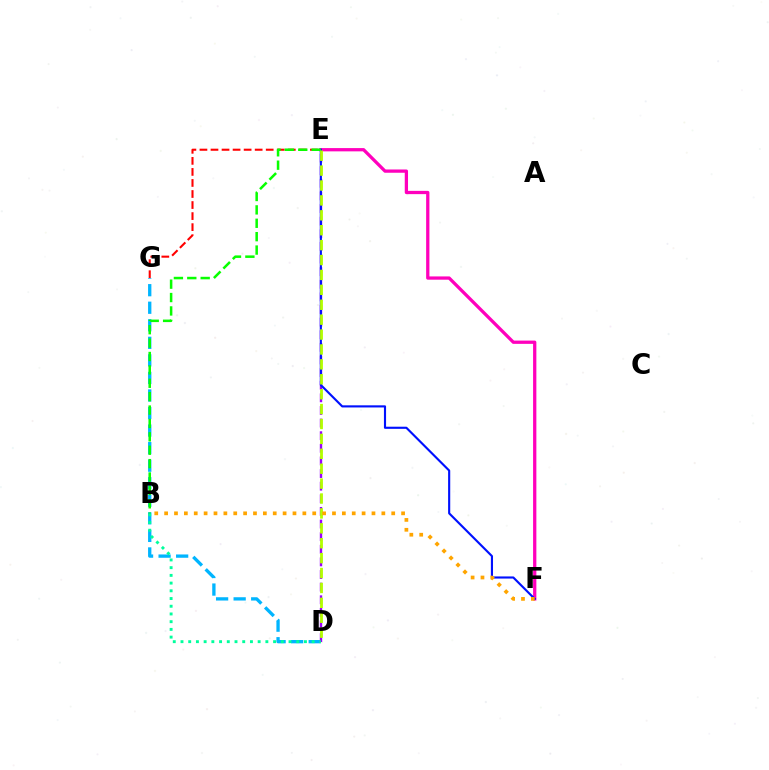{('E', 'F'): [{'color': '#ff00bd', 'line_style': 'solid', 'thickness': 2.35}, {'color': '#0010ff', 'line_style': 'solid', 'thickness': 1.53}], ('D', 'G'): [{'color': '#00b5ff', 'line_style': 'dashed', 'thickness': 2.38}], ('E', 'G'): [{'color': '#ff0000', 'line_style': 'dashed', 'thickness': 1.5}], ('D', 'E'): [{'color': '#9b00ff', 'line_style': 'dashed', 'thickness': 1.71}, {'color': '#b3ff00', 'line_style': 'dashed', 'thickness': 2.02}], ('B', 'D'): [{'color': '#00ff9d', 'line_style': 'dotted', 'thickness': 2.1}], ('B', 'E'): [{'color': '#08ff00', 'line_style': 'dashed', 'thickness': 1.82}], ('B', 'F'): [{'color': '#ffa500', 'line_style': 'dotted', 'thickness': 2.68}]}